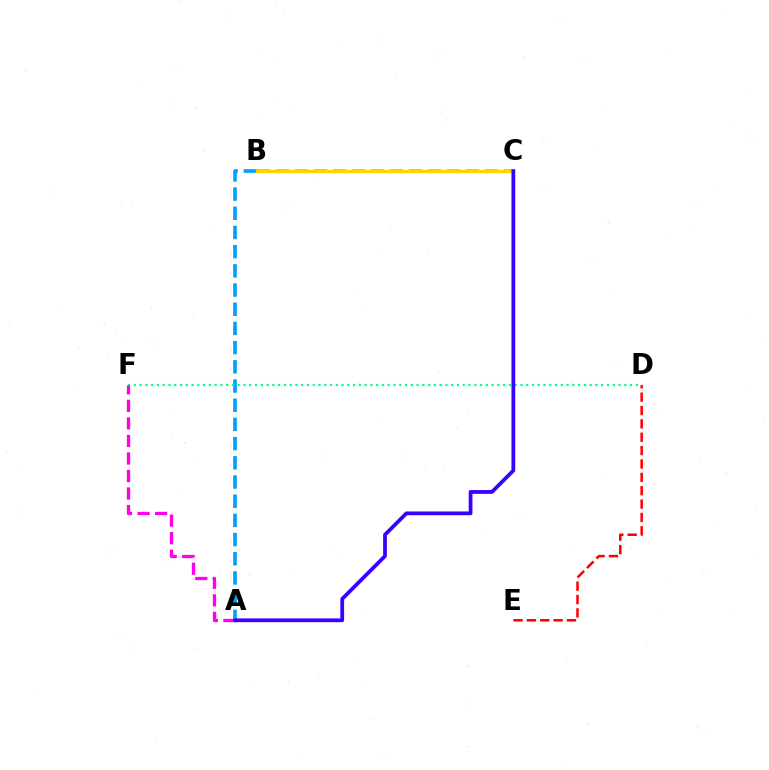{('A', 'B'): [{'color': '#009eff', 'line_style': 'dashed', 'thickness': 2.61}], ('B', 'C'): [{'color': '#4fff00', 'line_style': 'dashed', 'thickness': 2.58}, {'color': '#ffd500', 'line_style': 'solid', 'thickness': 2.4}], ('D', 'E'): [{'color': '#ff0000', 'line_style': 'dashed', 'thickness': 1.82}], ('D', 'F'): [{'color': '#00ff86', 'line_style': 'dotted', 'thickness': 1.57}], ('A', 'F'): [{'color': '#ff00ed', 'line_style': 'dashed', 'thickness': 2.38}], ('A', 'C'): [{'color': '#3700ff', 'line_style': 'solid', 'thickness': 2.7}]}